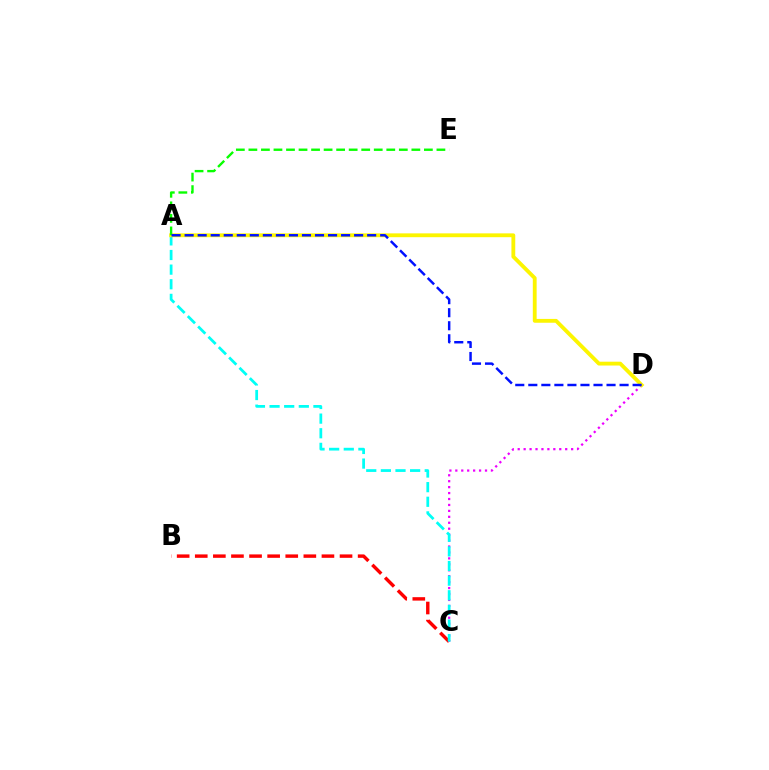{('B', 'C'): [{'color': '#ff0000', 'line_style': 'dashed', 'thickness': 2.46}], ('C', 'D'): [{'color': '#ee00ff', 'line_style': 'dotted', 'thickness': 1.61}], ('A', 'C'): [{'color': '#00fff6', 'line_style': 'dashed', 'thickness': 1.99}], ('A', 'D'): [{'color': '#fcf500', 'line_style': 'solid', 'thickness': 2.76}, {'color': '#0010ff', 'line_style': 'dashed', 'thickness': 1.77}], ('A', 'E'): [{'color': '#08ff00', 'line_style': 'dashed', 'thickness': 1.7}]}